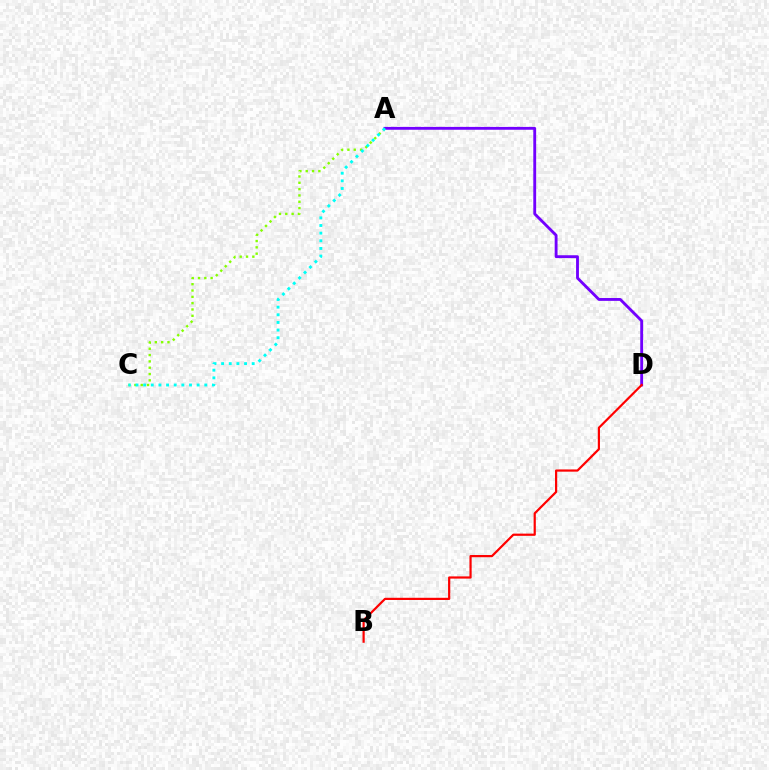{('A', 'C'): [{'color': '#84ff00', 'line_style': 'dotted', 'thickness': 1.72}, {'color': '#00fff6', 'line_style': 'dotted', 'thickness': 2.08}], ('A', 'D'): [{'color': '#7200ff', 'line_style': 'solid', 'thickness': 2.05}], ('B', 'D'): [{'color': '#ff0000', 'line_style': 'solid', 'thickness': 1.59}]}